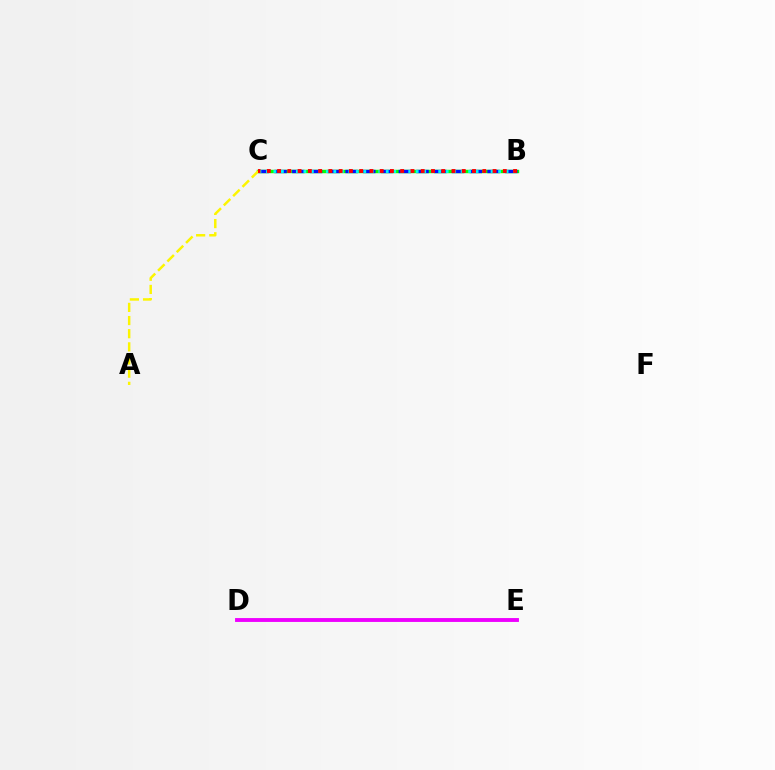{('B', 'C'): [{'color': '#08ff00', 'line_style': 'solid', 'thickness': 2.46}, {'color': '#0010ff', 'line_style': 'dashed', 'thickness': 2.41}, {'color': '#00fff6', 'line_style': 'dotted', 'thickness': 2.03}, {'color': '#ff0000', 'line_style': 'dotted', 'thickness': 2.79}], ('D', 'E'): [{'color': '#ee00ff', 'line_style': 'solid', 'thickness': 2.79}], ('A', 'C'): [{'color': '#fcf500', 'line_style': 'dashed', 'thickness': 1.79}]}